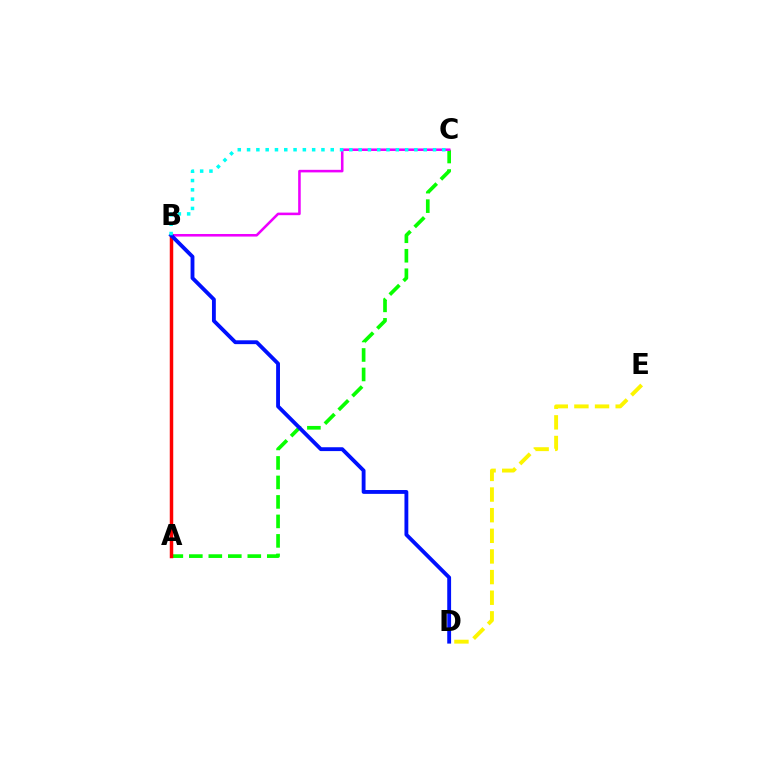{('A', 'C'): [{'color': '#08ff00', 'line_style': 'dashed', 'thickness': 2.65}], ('B', 'C'): [{'color': '#ee00ff', 'line_style': 'solid', 'thickness': 1.85}, {'color': '#00fff6', 'line_style': 'dotted', 'thickness': 2.53}], ('D', 'E'): [{'color': '#fcf500', 'line_style': 'dashed', 'thickness': 2.8}], ('A', 'B'): [{'color': '#ff0000', 'line_style': 'solid', 'thickness': 2.5}], ('B', 'D'): [{'color': '#0010ff', 'line_style': 'solid', 'thickness': 2.77}]}